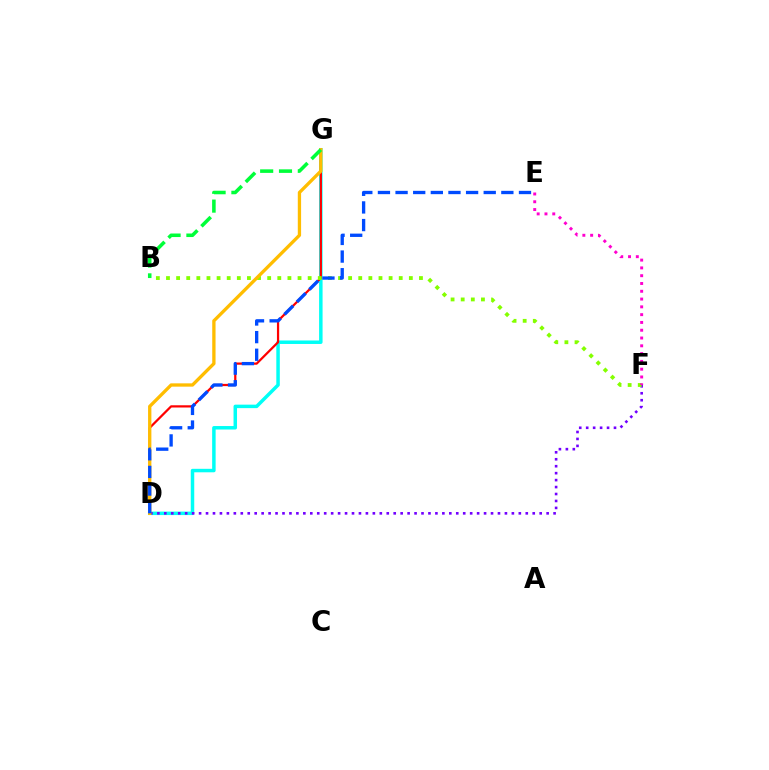{('D', 'G'): [{'color': '#00fff6', 'line_style': 'solid', 'thickness': 2.51}, {'color': '#ff0000', 'line_style': 'solid', 'thickness': 1.61}, {'color': '#ffbd00', 'line_style': 'solid', 'thickness': 2.38}], ('D', 'F'): [{'color': '#7200ff', 'line_style': 'dotted', 'thickness': 1.89}], ('B', 'F'): [{'color': '#84ff00', 'line_style': 'dotted', 'thickness': 2.75}], ('D', 'E'): [{'color': '#004bff', 'line_style': 'dashed', 'thickness': 2.4}], ('B', 'G'): [{'color': '#00ff39', 'line_style': 'dashed', 'thickness': 2.56}], ('E', 'F'): [{'color': '#ff00cf', 'line_style': 'dotted', 'thickness': 2.12}]}